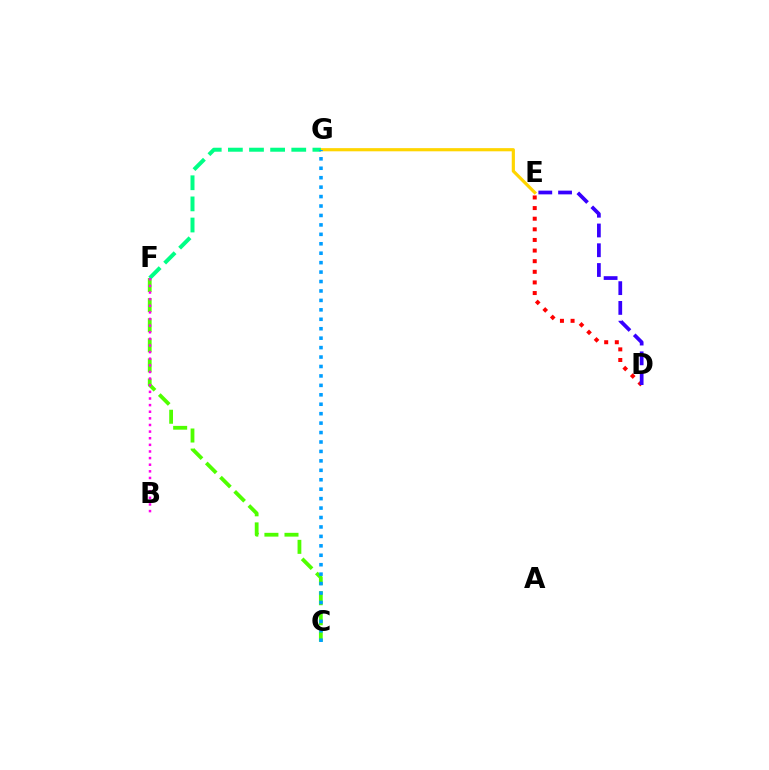{('E', 'G'): [{'color': '#ffd500', 'line_style': 'solid', 'thickness': 2.29}], ('C', 'F'): [{'color': '#4fff00', 'line_style': 'dashed', 'thickness': 2.73}], ('F', 'G'): [{'color': '#00ff86', 'line_style': 'dashed', 'thickness': 2.87}], ('D', 'E'): [{'color': '#ff0000', 'line_style': 'dotted', 'thickness': 2.89}, {'color': '#3700ff', 'line_style': 'dashed', 'thickness': 2.68}], ('C', 'G'): [{'color': '#009eff', 'line_style': 'dotted', 'thickness': 2.56}], ('B', 'F'): [{'color': '#ff00ed', 'line_style': 'dotted', 'thickness': 1.8}]}